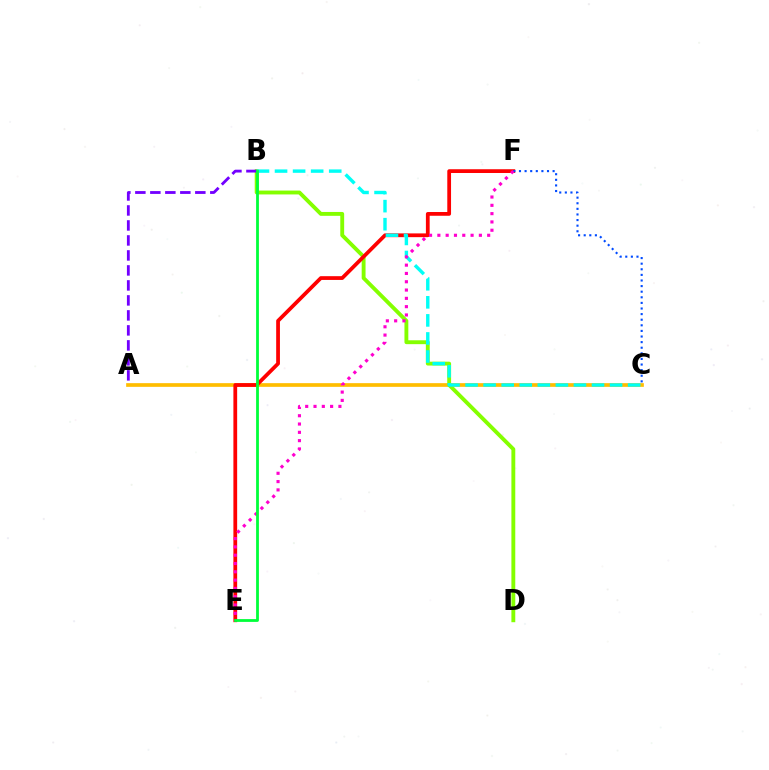{('A', 'C'): [{'color': '#ffbd00', 'line_style': 'solid', 'thickness': 2.66}], ('B', 'D'): [{'color': '#84ff00', 'line_style': 'solid', 'thickness': 2.79}], ('E', 'F'): [{'color': '#ff0000', 'line_style': 'solid', 'thickness': 2.71}, {'color': '#ff00cf', 'line_style': 'dotted', 'thickness': 2.26}], ('C', 'F'): [{'color': '#004bff', 'line_style': 'dotted', 'thickness': 1.52}], ('B', 'C'): [{'color': '#00fff6', 'line_style': 'dashed', 'thickness': 2.45}], ('A', 'B'): [{'color': '#7200ff', 'line_style': 'dashed', 'thickness': 2.04}], ('B', 'E'): [{'color': '#00ff39', 'line_style': 'solid', 'thickness': 2.01}]}